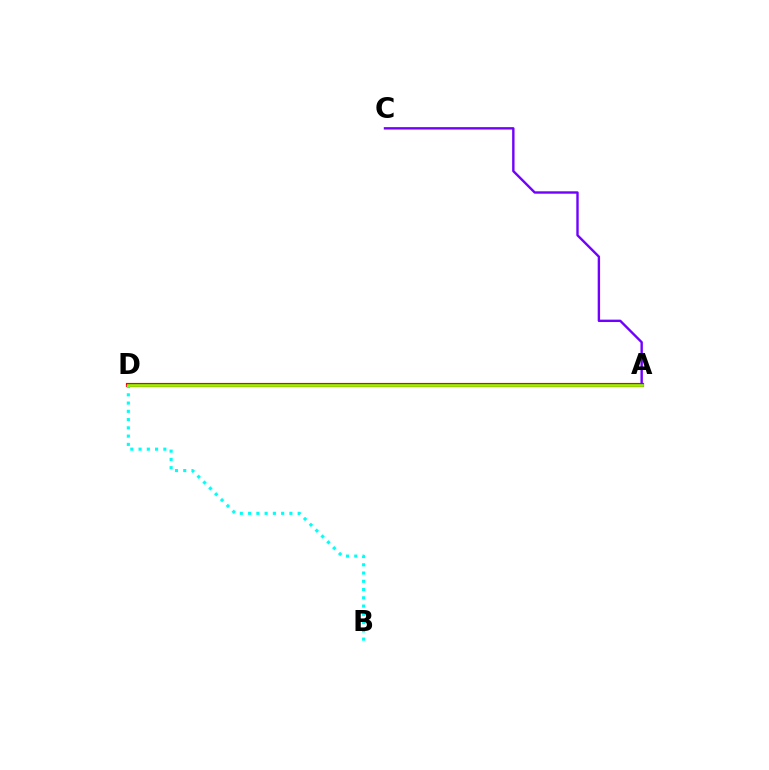{('A', 'D'): [{'color': '#ff0000', 'line_style': 'solid', 'thickness': 3.0}, {'color': '#84ff00', 'line_style': 'solid', 'thickness': 1.92}], ('B', 'D'): [{'color': '#00fff6', 'line_style': 'dotted', 'thickness': 2.24}], ('A', 'C'): [{'color': '#7200ff', 'line_style': 'solid', 'thickness': 1.72}]}